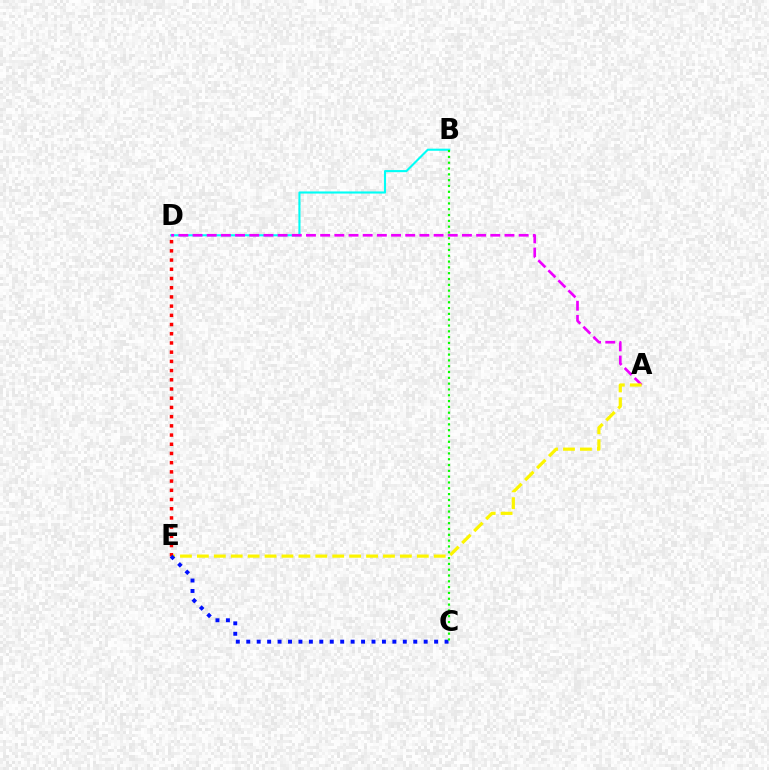{('B', 'D'): [{'color': '#00fff6', 'line_style': 'solid', 'thickness': 1.52}], ('A', 'D'): [{'color': '#ee00ff', 'line_style': 'dashed', 'thickness': 1.93}], ('A', 'E'): [{'color': '#fcf500', 'line_style': 'dashed', 'thickness': 2.3}], ('D', 'E'): [{'color': '#ff0000', 'line_style': 'dotted', 'thickness': 2.5}], ('C', 'E'): [{'color': '#0010ff', 'line_style': 'dotted', 'thickness': 2.84}], ('B', 'C'): [{'color': '#08ff00', 'line_style': 'dotted', 'thickness': 1.58}]}